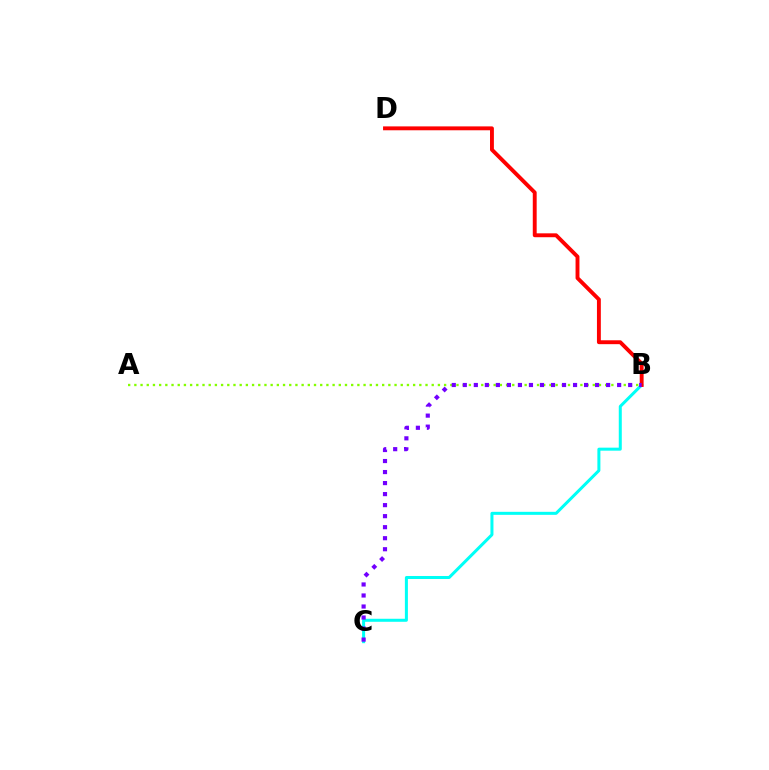{('B', 'C'): [{'color': '#00fff6', 'line_style': 'solid', 'thickness': 2.17}, {'color': '#7200ff', 'line_style': 'dotted', 'thickness': 3.0}], ('B', 'D'): [{'color': '#ff0000', 'line_style': 'solid', 'thickness': 2.8}], ('A', 'B'): [{'color': '#84ff00', 'line_style': 'dotted', 'thickness': 1.68}]}